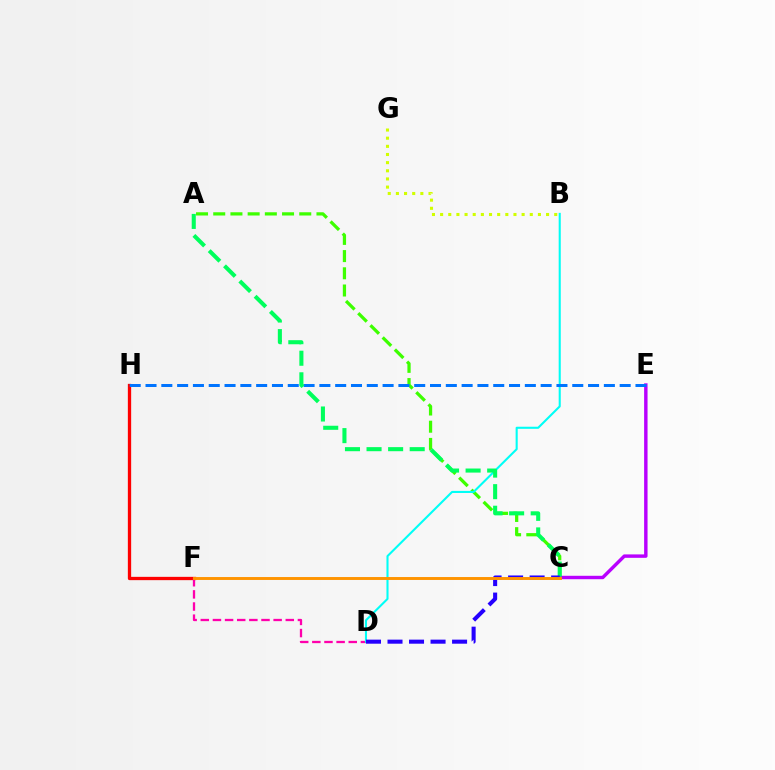{('B', 'G'): [{'color': '#d1ff00', 'line_style': 'dotted', 'thickness': 2.21}], ('F', 'H'): [{'color': '#ff0000', 'line_style': 'solid', 'thickness': 2.37}], ('A', 'C'): [{'color': '#3dff00', 'line_style': 'dashed', 'thickness': 2.34}, {'color': '#00ff5c', 'line_style': 'dashed', 'thickness': 2.93}], ('C', 'E'): [{'color': '#b900ff', 'line_style': 'solid', 'thickness': 2.47}], ('D', 'F'): [{'color': '#ff00ac', 'line_style': 'dashed', 'thickness': 1.65}], ('B', 'D'): [{'color': '#00fff6', 'line_style': 'solid', 'thickness': 1.5}], ('E', 'H'): [{'color': '#0074ff', 'line_style': 'dashed', 'thickness': 2.15}], ('C', 'D'): [{'color': '#2500ff', 'line_style': 'dashed', 'thickness': 2.92}], ('C', 'F'): [{'color': '#ff9400', 'line_style': 'solid', 'thickness': 2.11}]}